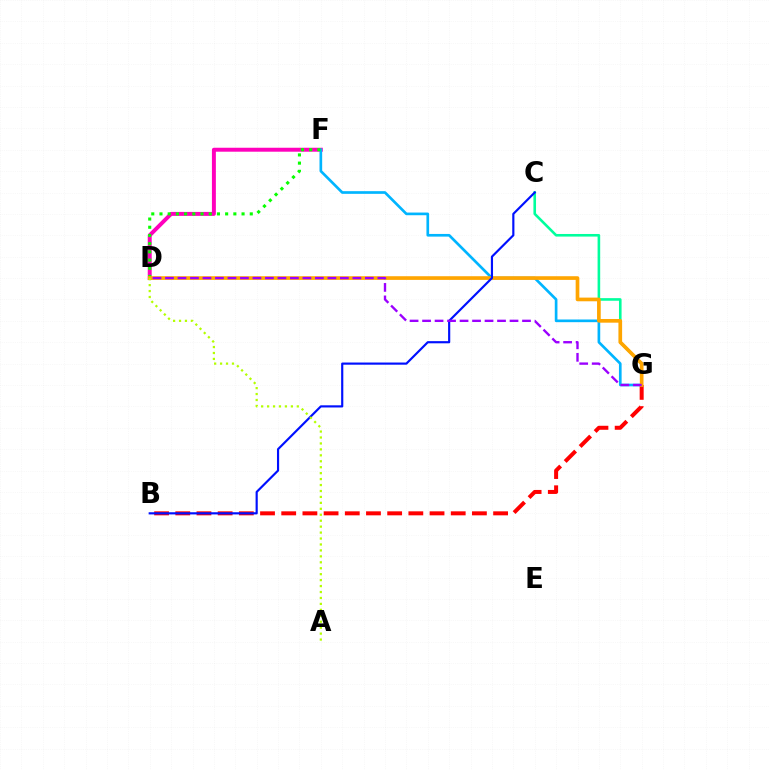{('D', 'F'): [{'color': '#ff00bd', 'line_style': 'solid', 'thickness': 2.85}, {'color': '#08ff00', 'line_style': 'dotted', 'thickness': 2.23}], ('C', 'G'): [{'color': '#00ff9d', 'line_style': 'solid', 'thickness': 1.88}], ('B', 'G'): [{'color': '#ff0000', 'line_style': 'dashed', 'thickness': 2.88}], ('F', 'G'): [{'color': '#00b5ff', 'line_style': 'solid', 'thickness': 1.92}], ('D', 'G'): [{'color': '#ffa500', 'line_style': 'solid', 'thickness': 2.65}, {'color': '#9b00ff', 'line_style': 'dashed', 'thickness': 1.7}], ('B', 'C'): [{'color': '#0010ff', 'line_style': 'solid', 'thickness': 1.56}], ('A', 'D'): [{'color': '#b3ff00', 'line_style': 'dotted', 'thickness': 1.61}]}